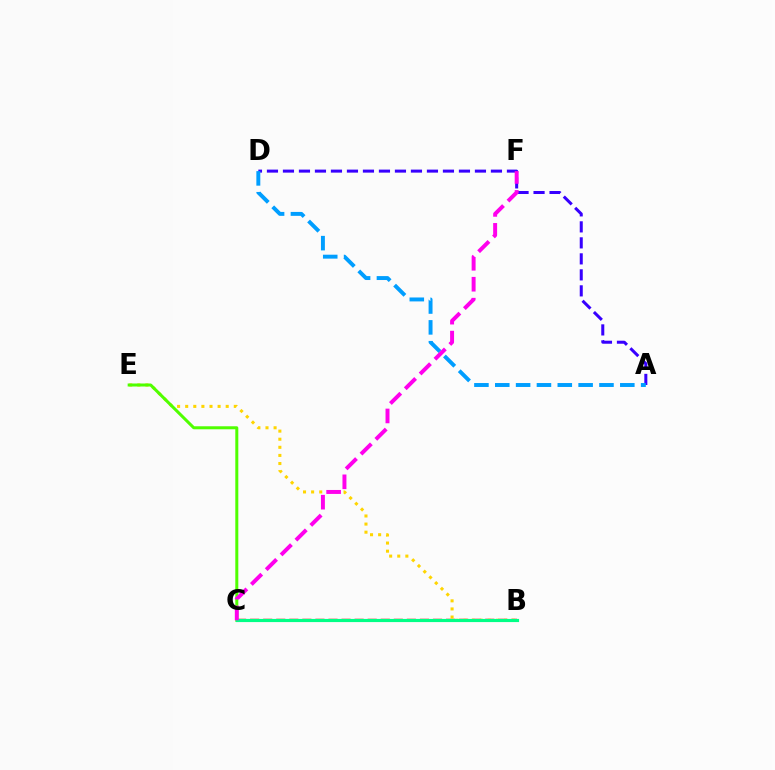{('B', 'C'): [{'color': '#ff0000', 'line_style': 'dashed', 'thickness': 1.77}, {'color': '#00ff86', 'line_style': 'solid', 'thickness': 2.27}], ('A', 'D'): [{'color': '#3700ff', 'line_style': 'dashed', 'thickness': 2.17}, {'color': '#009eff', 'line_style': 'dashed', 'thickness': 2.83}], ('B', 'E'): [{'color': '#ffd500', 'line_style': 'dotted', 'thickness': 2.2}], ('C', 'E'): [{'color': '#4fff00', 'line_style': 'solid', 'thickness': 2.17}], ('C', 'F'): [{'color': '#ff00ed', 'line_style': 'dashed', 'thickness': 2.85}]}